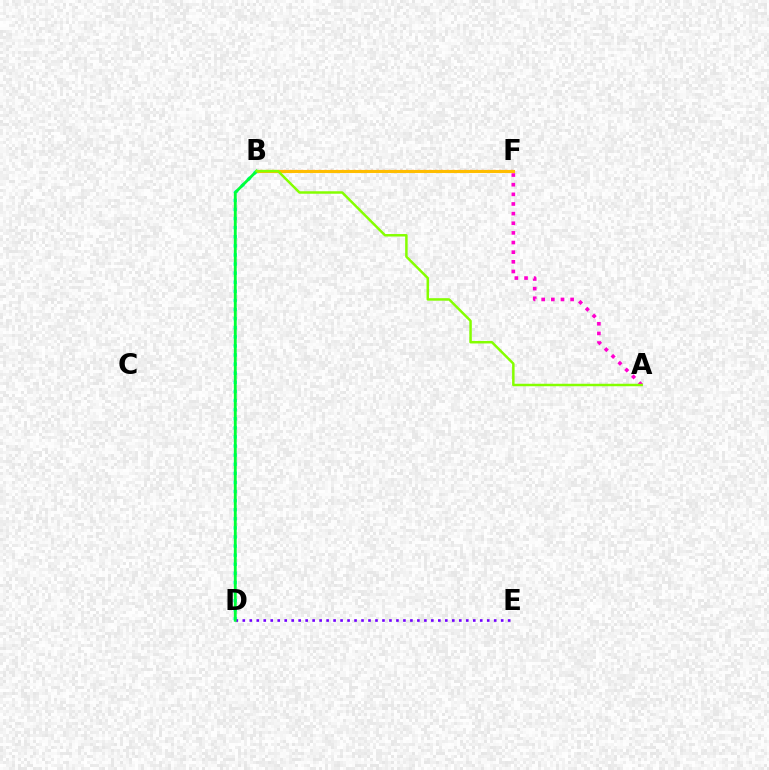{('B', 'F'): [{'color': '#004bff', 'line_style': 'dotted', 'thickness': 2.05}, {'color': '#ff0000', 'line_style': 'dotted', 'thickness': 1.58}, {'color': '#ffbd00', 'line_style': 'solid', 'thickness': 2.22}], ('B', 'D'): [{'color': '#00fff6', 'line_style': 'dotted', 'thickness': 2.47}, {'color': '#00ff39', 'line_style': 'solid', 'thickness': 2.05}], ('D', 'E'): [{'color': '#7200ff', 'line_style': 'dotted', 'thickness': 1.9}], ('A', 'F'): [{'color': '#ff00cf', 'line_style': 'dotted', 'thickness': 2.62}], ('A', 'B'): [{'color': '#84ff00', 'line_style': 'solid', 'thickness': 1.78}]}